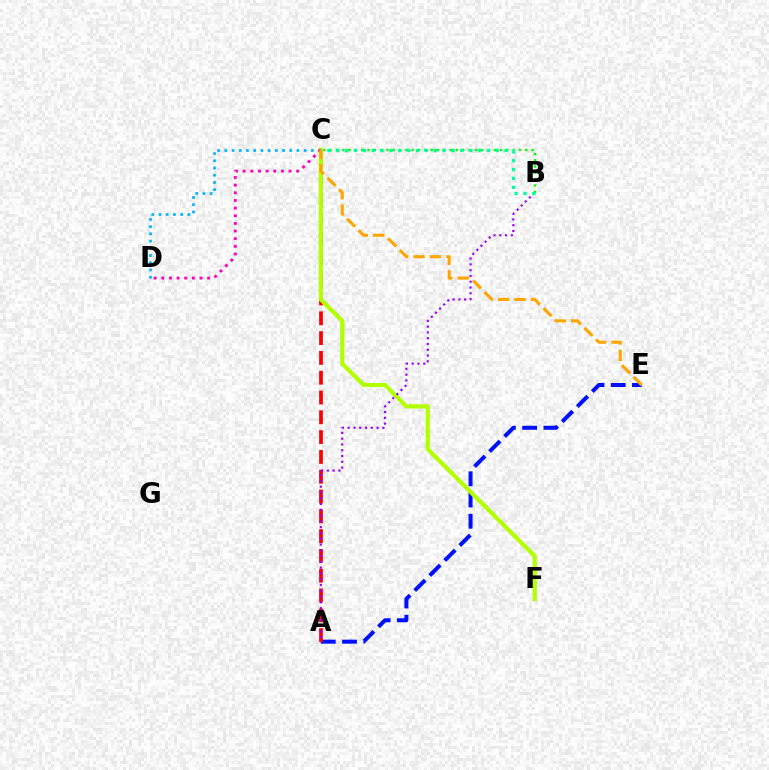{('B', 'C'): [{'color': '#08ff00', 'line_style': 'dotted', 'thickness': 1.72}, {'color': '#00ff9d', 'line_style': 'dotted', 'thickness': 2.4}], ('C', 'D'): [{'color': '#00b5ff', 'line_style': 'dotted', 'thickness': 1.96}, {'color': '#ff00bd', 'line_style': 'dotted', 'thickness': 2.08}], ('A', 'E'): [{'color': '#0010ff', 'line_style': 'dashed', 'thickness': 2.89}], ('A', 'C'): [{'color': '#ff0000', 'line_style': 'dashed', 'thickness': 2.69}], ('C', 'F'): [{'color': '#b3ff00', 'line_style': 'solid', 'thickness': 3.0}], ('A', 'B'): [{'color': '#9b00ff', 'line_style': 'dotted', 'thickness': 1.57}], ('C', 'E'): [{'color': '#ffa500', 'line_style': 'dashed', 'thickness': 2.23}]}